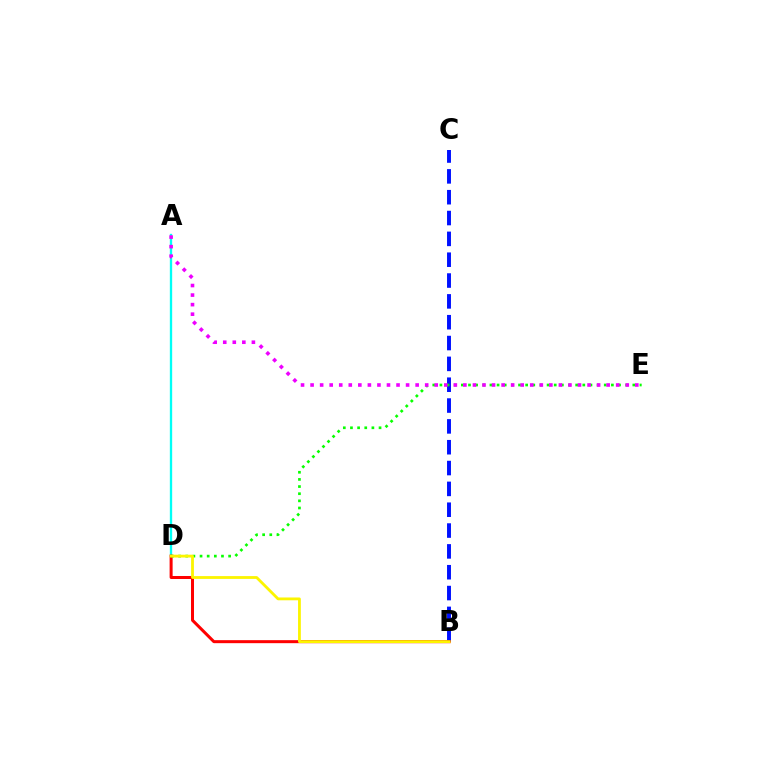{('B', 'C'): [{'color': '#0010ff', 'line_style': 'dashed', 'thickness': 2.83}], ('A', 'D'): [{'color': '#00fff6', 'line_style': 'solid', 'thickness': 1.67}], ('B', 'D'): [{'color': '#ff0000', 'line_style': 'solid', 'thickness': 2.17}, {'color': '#fcf500', 'line_style': 'solid', 'thickness': 2.02}], ('D', 'E'): [{'color': '#08ff00', 'line_style': 'dotted', 'thickness': 1.94}], ('A', 'E'): [{'color': '#ee00ff', 'line_style': 'dotted', 'thickness': 2.59}]}